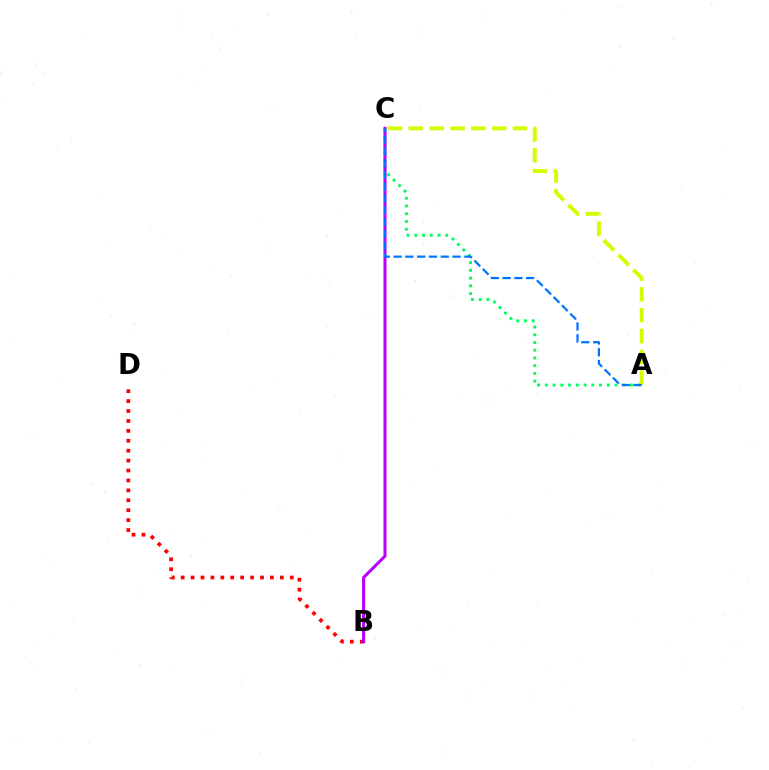{('A', 'C'): [{'color': '#00ff5c', 'line_style': 'dotted', 'thickness': 2.1}, {'color': '#d1ff00', 'line_style': 'dashed', 'thickness': 2.83}, {'color': '#0074ff', 'line_style': 'dashed', 'thickness': 1.6}], ('B', 'D'): [{'color': '#ff0000', 'line_style': 'dotted', 'thickness': 2.69}], ('B', 'C'): [{'color': '#b900ff', 'line_style': 'solid', 'thickness': 2.2}]}